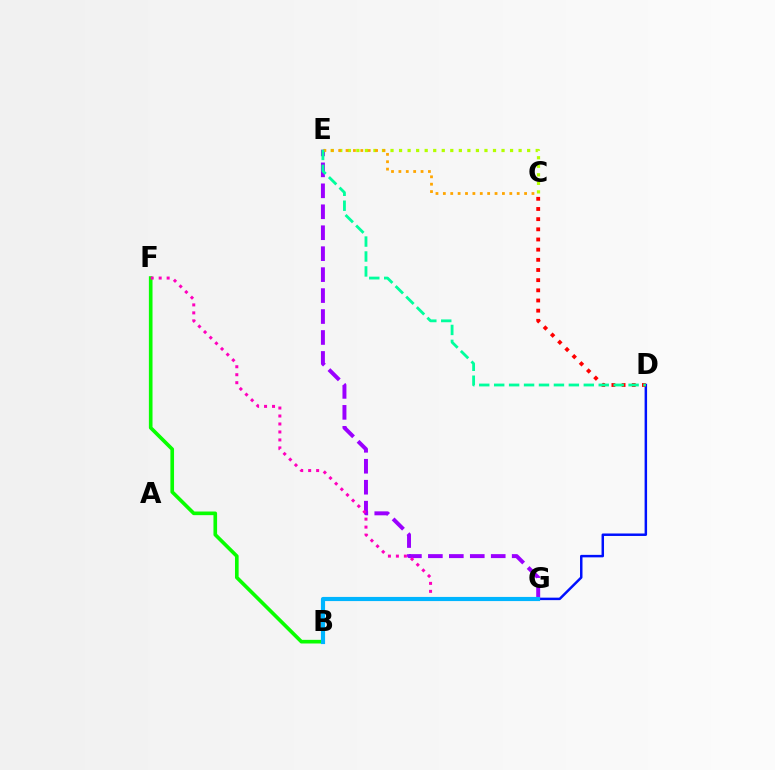{('D', 'G'): [{'color': '#0010ff', 'line_style': 'solid', 'thickness': 1.78}], ('C', 'D'): [{'color': '#ff0000', 'line_style': 'dotted', 'thickness': 2.76}], ('C', 'E'): [{'color': '#b3ff00', 'line_style': 'dotted', 'thickness': 2.32}, {'color': '#ffa500', 'line_style': 'dotted', 'thickness': 2.01}], ('E', 'G'): [{'color': '#9b00ff', 'line_style': 'dashed', 'thickness': 2.85}], ('B', 'F'): [{'color': '#08ff00', 'line_style': 'solid', 'thickness': 2.62}], ('F', 'G'): [{'color': '#ff00bd', 'line_style': 'dotted', 'thickness': 2.17}], ('D', 'E'): [{'color': '#00ff9d', 'line_style': 'dashed', 'thickness': 2.03}], ('B', 'G'): [{'color': '#00b5ff', 'line_style': 'solid', 'thickness': 2.99}]}